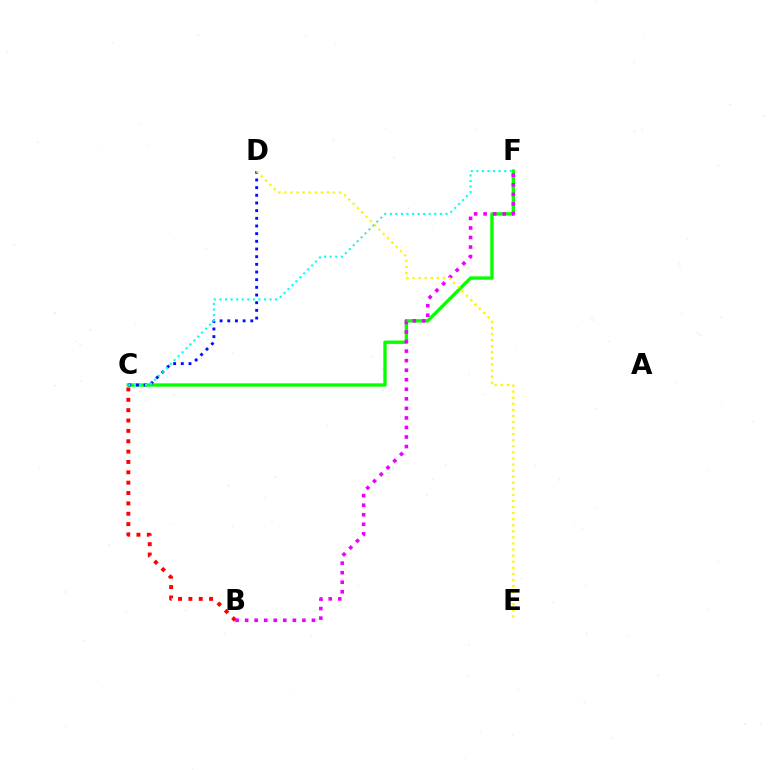{('C', 'F'): [{'color': '#08ff00', 'line_style': 'solid', 'thickness': 2.42}, {'color': '#00fff6', 'line_style': 'dotted', 'thickness': 1.51}], ('C', 'D'): [{'color': '#0010ff', 'line_style': 'dotted', 'thickness': 2.08}], ('B', 'C'): [{'color': '#ff0000', 'line_style': 'dotted', 'thickness': 2.81}], ('B', 'F'): [{'color': '#ee00ff', 'line_style': 'dotted', 'thickness': 2.59}], ('D', 'E'): [{'color': '#fcf500', 'line_style': 'dotted', 'thickness': 1.65}]}